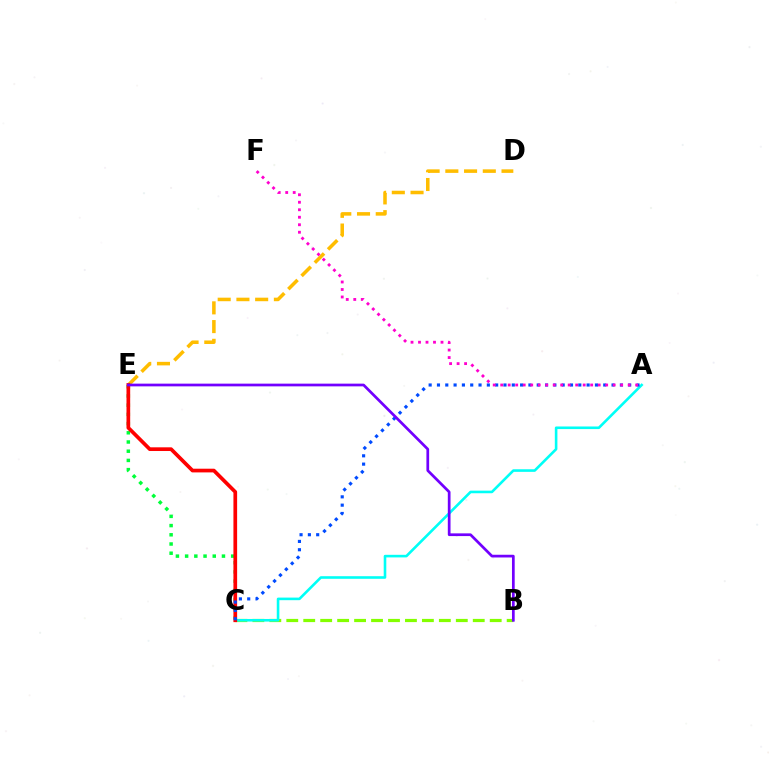{('B', 'C'): [{'color': '#84ff00', 'line_style': 'dashed', 'thickness': 2.3}], ('D', 'E'): [{'color': '#ffbd00', 'line_style': 'dashed', 'thickness': 2.54}], ('A', 'C'): [{'color': '#00fff6', 'line_style': 'solid', 'thickness': 1.87}, {'color': '#004bff', 'line_style': 'dotted', 'thickness': 2.26}], ('C', 'E'): [{'color': '#00ff39', 'line_style': 'dotted', 'thickness': 2.5}, {'color': '#ff0000', 'line_style': 'solid', 'thickness': 2.66}], ('A', 'F'): [{'color': '#ff00cf', 'line_style': 'dotted', 'thickness': 2.04}], ('B', 'E'): [{'color': '#7200ff', 'line_style': 'solid', 'thickness': 1.96}]}